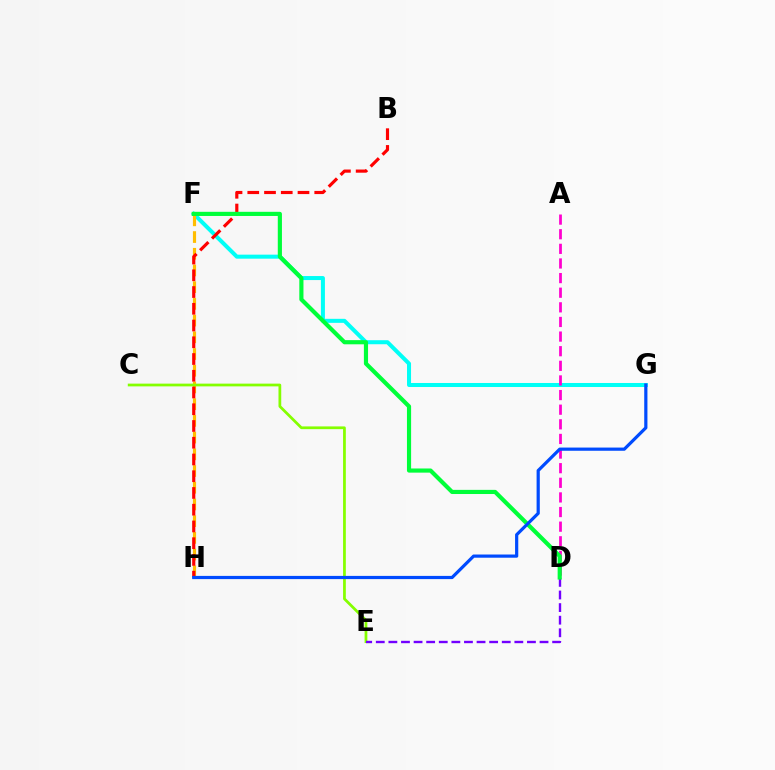{('F', 'G'): [{'color': '#00fff6', 'line_style': 'solid', 'thickness': 2.9}], ('F', 'H'): [{'color': '#ffbd00', 'line_style': 'dashed', 'thickness': 2.27}], ('C', 'E'): [{'color': '#84ff00', 'line_style': 'solid', 'thickness': 1.98}], ('D', 'E'): [{'color': '#7200ff', 'line_style': 'dashed', 'thickness': 1.71}], ('B', 'H'): [{'color': '#ff0000', 'line_style': 'dashed', 'thickness': 2.27}], ('A', 'D'): [{'color': '#ff00cf', 'line_style': 'dashed', 'thickness': 1.99}], ('D', 'F'): [{'color': '#00ff39', 'line_style': 'solid', 'thickness': 2.99}], ('G', 'H'): [{'color': '#004bff', 'line_style': 'solid', 'thickness': 2.3}]}